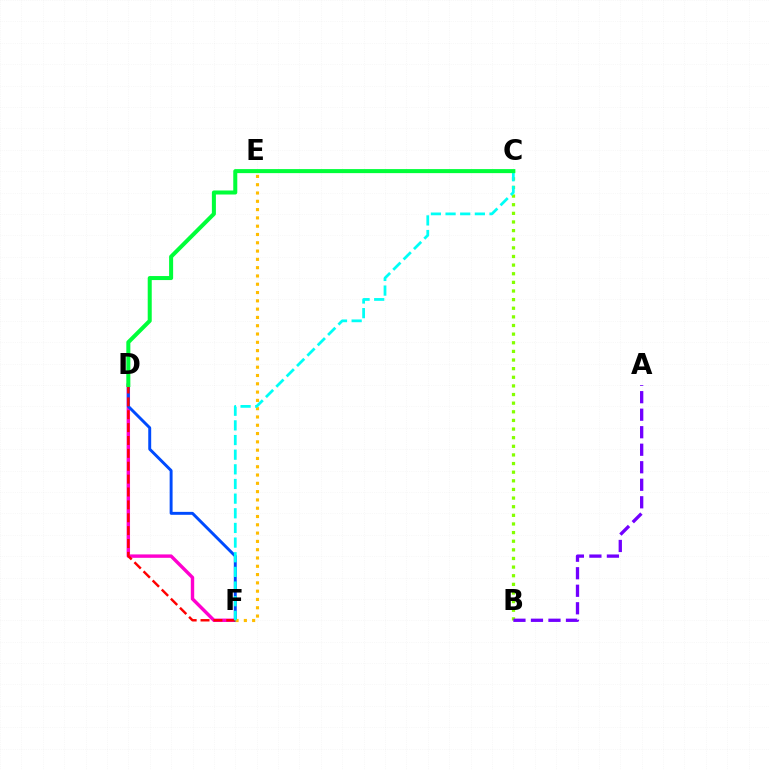{('D', 'F'): [{'color': '#ff00cf', 'line_style': 'solid', 'thickness': 2.45}, {'color': '#004bff', 'line_style': 'solid', 'thickness': 2.11}, {'color': '#ff0000', 'line_style': 'dashed', 'thickness': 1.75}], ('B', 'C'): [{'color': '#84ff00', 'line_style': 'dotted', 'thickness': 2.34}], ('E', 'F'): [{'color': '#ffbd00', 'line_style': 'dotted', 'thickness': 2.25}], ('A', 'B'): [{'color': '#7200ff', 'line_style': 'dashed', 'thickness': 2.38}], ('C', 'F'): [{'color': '#00fff6', 'line_style': 'dashed', 'thickness': 1.99}], ('C', 'D'): [{'color': '#00ff39', 'line_style': 'solid', 'thickness': 2.9}]}